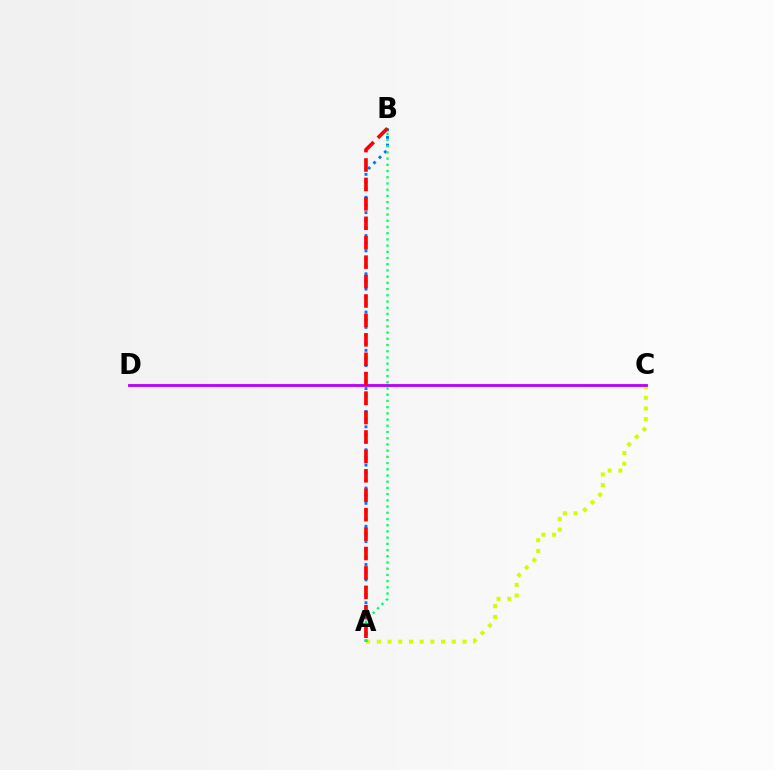{('A', 'C'): [{'color': '#d1ff00', 'line_style': 'dotted', 'thickness': 2.91}], ('C', 'D'): [{'color': '#b900ff', 'line_style': 'solid', 'thickness': 2.04}], ('A', 'B'): [{'color': '#0074ff', 'line_style': 'dotted', 'thickness': 2.08}, {'color': '#00ff5c', 'line_style': 'dotted', 'thickness': 1.69}, {'color': '#ff0000', 'line_style': 'dashed', 'thickness': 2.64}]}